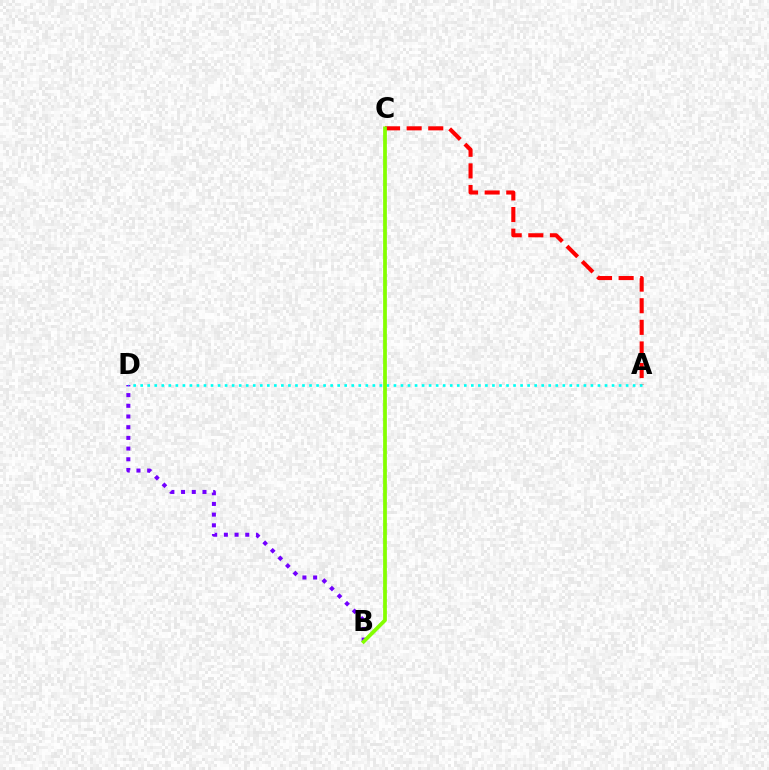{('B', 'D'): [{'color': '#7200ff', 'line_style': 'dotted', 'thickness': 2.91}], ('A', 'C'): [{'color': '#ff0000', 'line_style': 'dashed', 'thickness': 2.94}], ('A', 'D'): [{'color': '#00fff6', 'line_style': 'dotted', 'thickness': 1.91}], ('B', 'C'): [{'color': '#84ff00', 'line_style': 'solid', 'thickness': 2.7}]}